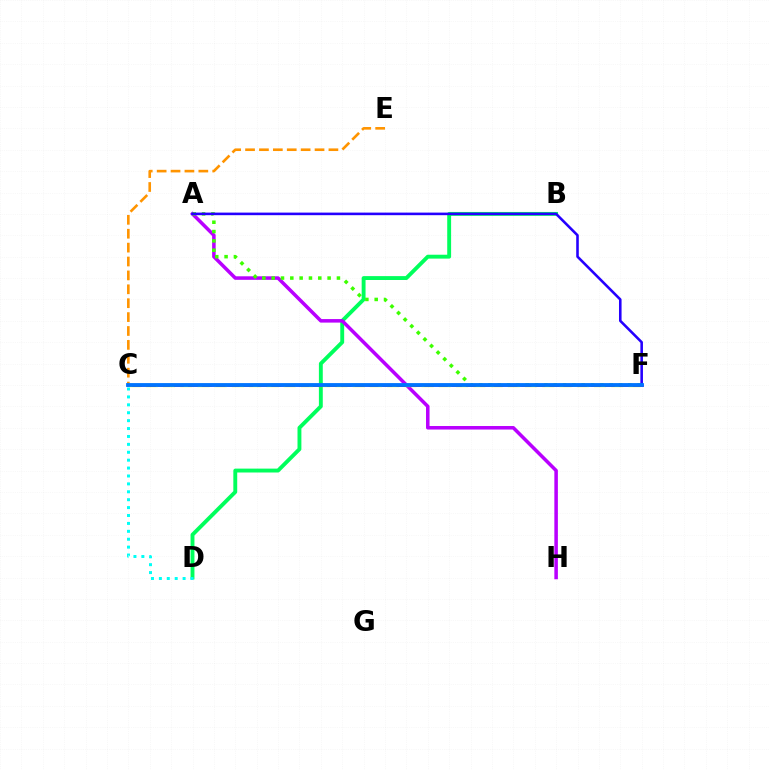{('B', 'D'): [{'color': '#00ff5c', 'line_style': 'solid', 'thickness': 2.8}], ('C', 'F'): [{'color': '#ff00ac', 'line_style': 'solid', 'thickness': 1.98}, {'color': '#d1ff00', 'line_style': 'dashed', 'thickness': 2.34}, {'color': '#ff0000', 'line_style': 'dashed', 'thickness': 1.89}, {'color': '#0074ff', 'line_style': 'solid', 'thickness': 2.75}], ('C', 'E'): [{'color': '#ff9400', 'line_style': 'dashed', 'thickness': 1.89}], ('A', 'H'): [{'color': '#b900ff', 'line_style': 'solid', 'thickness': 2.54}], ('A', 'F'): [{'color': '#3dff00', 'line_style': 'dotted', 'thickness': 2.53}, {'color': '#2500ff', 'line_style': 'solid', 'thickness': 1.86}], ('C', 'D'): [{'color': '#00fff6', 'line_style': 'dotted', 'thickness': 2.15}]}